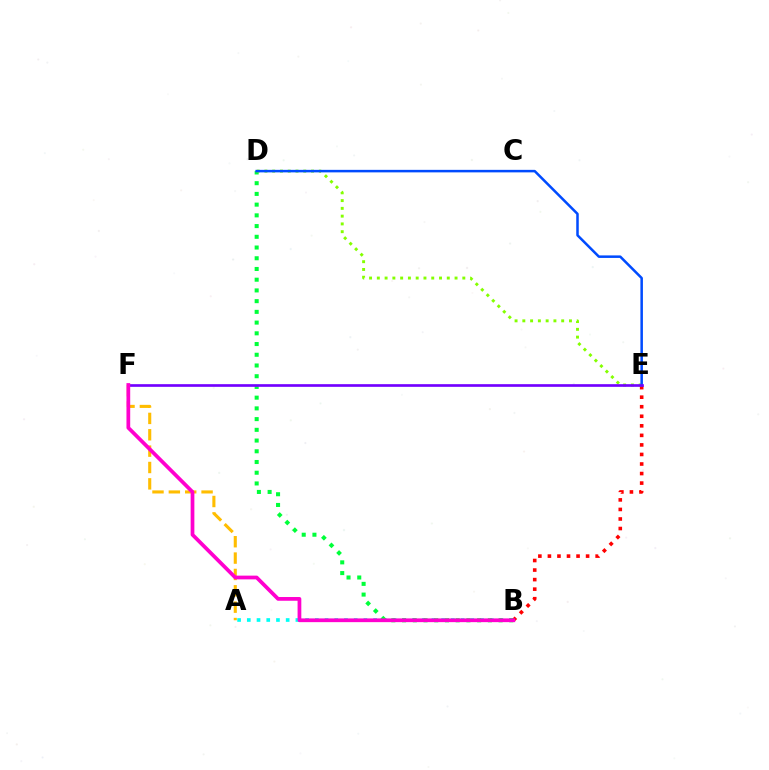{('A', 'B'): [{'color': '#00fff6', 'line_style': 'dotted', 'thickness': 2.64}], ('B', 'E'): [{'color': '#ff0000', 'line_style': 'dotted', 'thickness': 2.59}], ('A', 'F'): [{'color': '#ffbd00', 'line_style': 'dashed', 'thickness': 2.22}], ('B', 'D'): [{'color': '#00ff39', 'line_style': 'dotted', 'thickness': 2.91}], ('D', 'E'): [{'color': '#84ff00', 'line_style': 'dotted', 'thickness': 2.11}, {'color': '#004bff', 'line_style': 'solid', 'thickness': 1.81}], ('E', 'F'): [{'color': '#7200ff', 'line_style': 'solid', 'thickness': 1.92}], ('B', 'F'): [{'color': '#ff00cf', 'line_style': 'solid', 'thickness': 2.69}]}